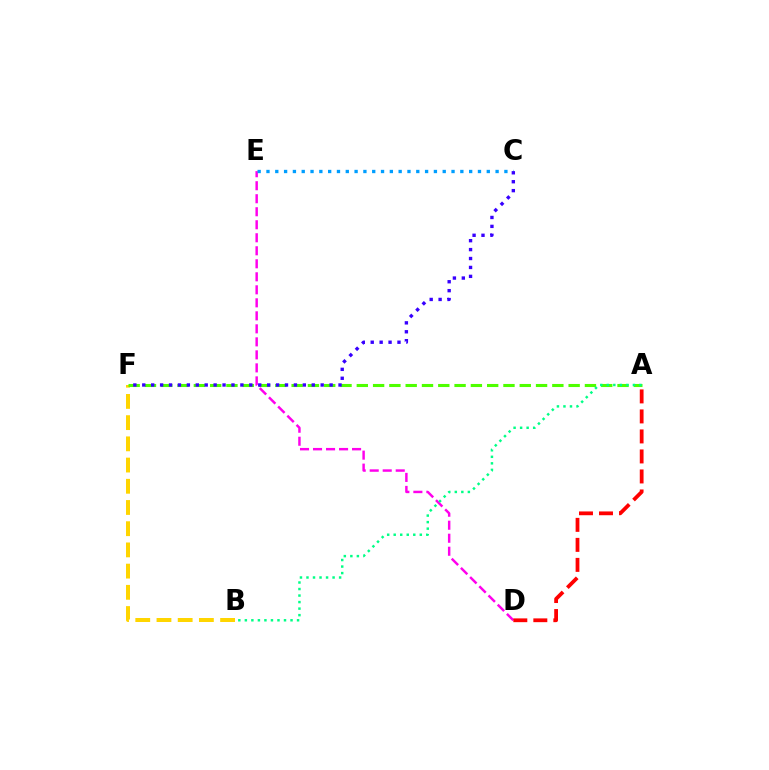{('B', 'F'): [{'color': '#ffd500', 'line_style': 'dashed', 'thickness': 2.88}], ('A', 'F'): [{'color': '#4fff00', 'line_style': 'dashed', 'thickness': 2.21}], ('D', 'E'): [{'color': '#ff00ed', 'line_style': 'dashed', 'thickness': 1.77}], ('C', 'E'): [{'color': '#009eff', 'line_style': 'dotted', 'thickness': 2.39}], ('A', 'D'): [{'color': '#ff0000', 'line_style': 'dashed', 'thickness': 2.72}], ('C', 'F'): [{'color': '#3700ff', 'line_style': 'dotted', 'thickness': 2.42}], ('A', 'B'): [{'color': '#00ff86', 'line_style': 'dotted', 'thickness': 1.77}]}